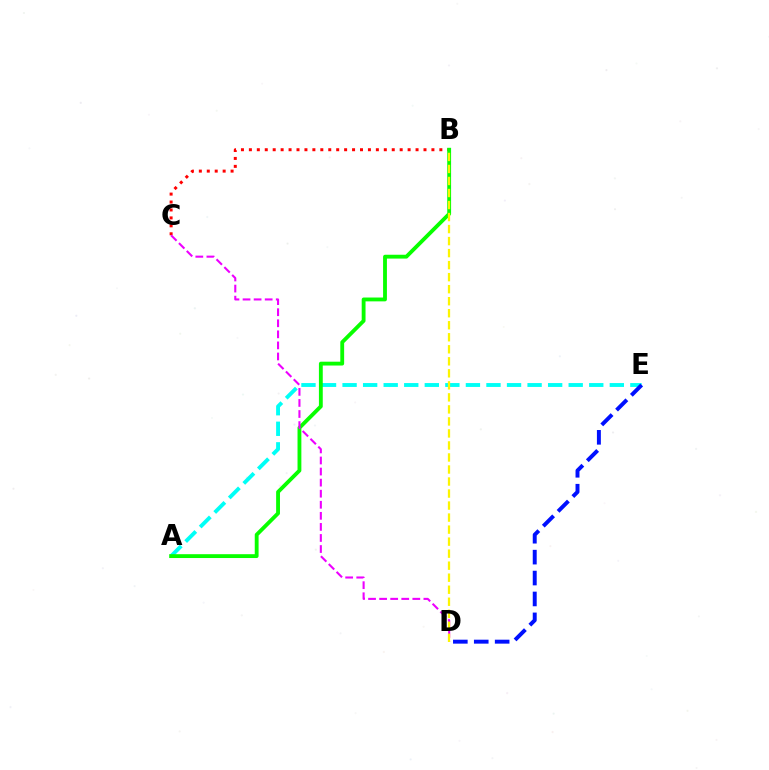{('A', 'E'): [{'color': '#00fff6', 'line_style': 'dashed', 'thickness': 2.79}], ('B', 'C'): [{'color': '#ff0000', 'line_style': 'dotted', 'thickness': 2.16}], ('A', 'B'): [{'color': '#08ff00', 'line_style': 'solid', 'thickness': 2.76}], ('D', 'E'): [{'color': '#0010ff', 'line_style': 'dashed', 'thickness': 2.84}], ('C', 'D'): [{'color': '#ee00ff', 'line_style': 'dashed', 'thickness': 1.5}], ('B', 'D'): [{'color': '#fcf500', 'line_style': 'dashed', 'thickness': 1.63}]}